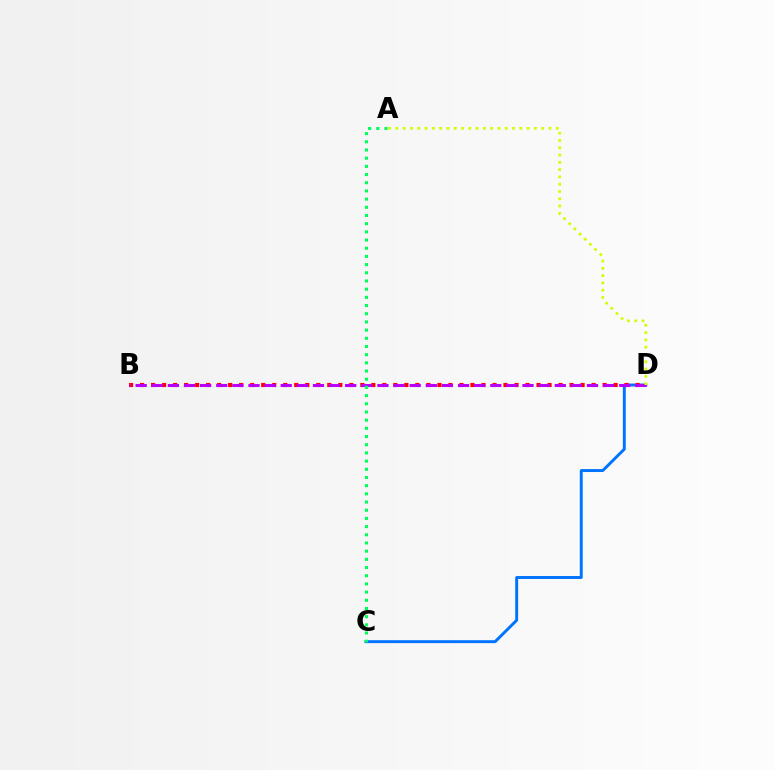{('C', 'D'): [{'color': '#0074ff', 'line_style': 'solid', 'thickness': 2.11}], ('B', 'D'): [{'color': '#ff0000', 'line_style': 'dotted', 'thickness': 2.99}, {'color': '#b900ff', 'line_style': 'dashed', 'thickness': 2.19}], ('A', 'C'): [{'color': '#00ff5c', 'line_style': 'dotted', 'thickness': 2.22}], ('A', 'D'): [{'color': '#d1ff00', 'line_style': 'dotted', 'thickness': 1.98}]}